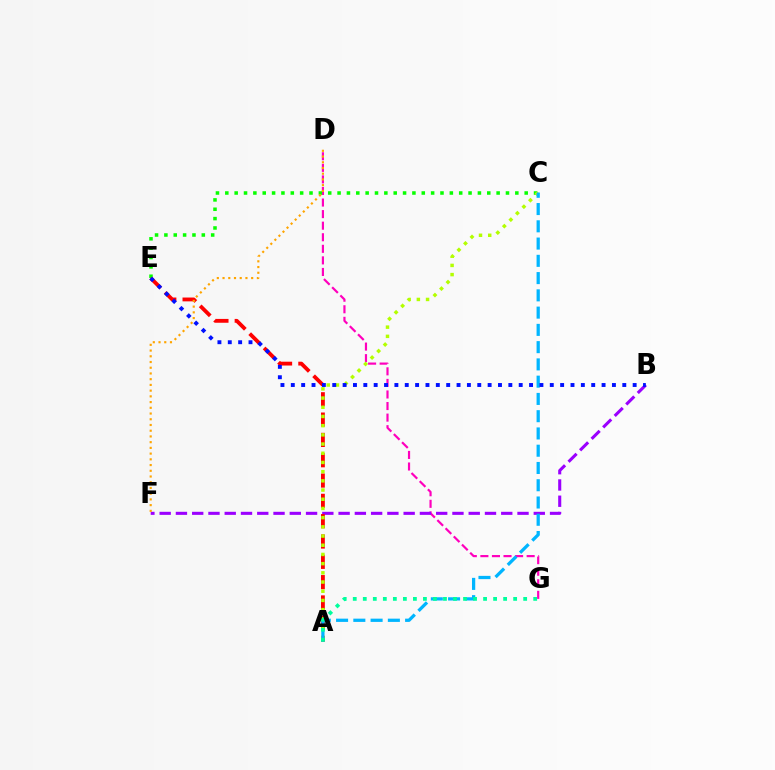{('D', 'G'): [{'color': '#ff00bd', 'line_style': 'dashed', 'thickness': 1.57}], ('B', 'F'): [{'color': '#9b00ff', 'line_style': 'dashed', 'thickness': 2.21}], ('C', 'E'): [{'color': '#08ff00', 'line_style': 'dotted', 'thickness': 2.54}], ('A', 'E'): [{'color': '#ff0000', 'line_style': 'dashed', 'thickness': 2.76}], ('D', 'F'): [{'color': '#ffa500', 'line_style': 'dotted', 'thickness': 1.56}], ('A', 'C'): [{'color': '#b3ff00', 'line_style': 'dotted', 'thickness': 2.5}, {'color': '#00b5ff', 'line_style': 'dashed', 'thickness': 2.34}], ('A', 'G'): [{'color': '#00ff9d', 'line_style': 'dotted', 'thickness': 2.72}], ('B', 'E'): [{'color': '#0010ff', 'line_style': 'dotted', 'thickness': 2.81}]}